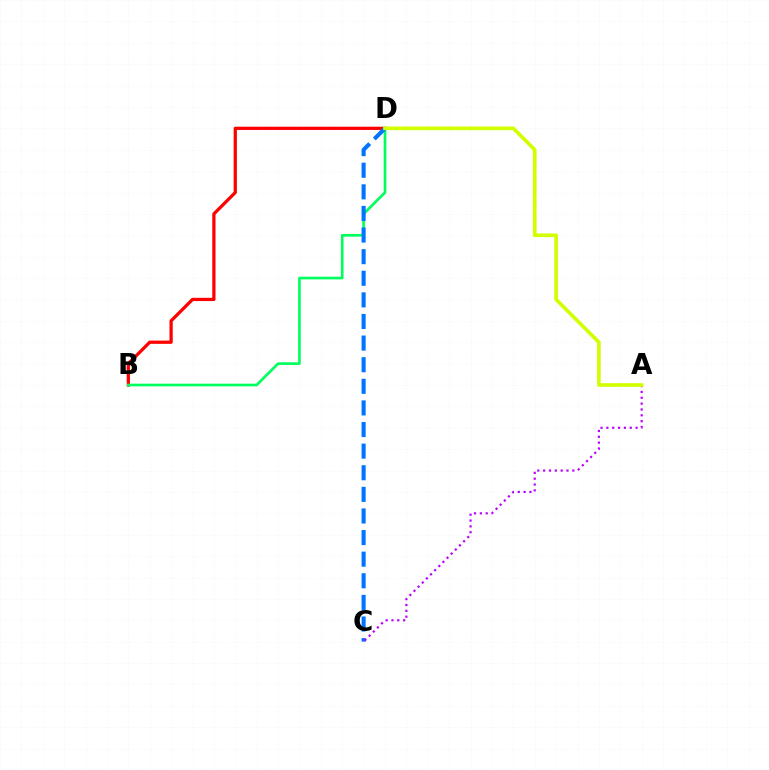{('B', 'D'): [{'color': '#ff0000', 'line_style': 'solid', 'thickness': 2.34}, {'color': '#00ff5c', 'line_style': 'solid', 'thickness': 1.91}], ('C', 'D'): [{'color': '#0074ff', 'line_style': 'dashed', 'thickness': 2.94}], ('A', 'C'): [{'color': '#b900ff', 'line_style': 'dotted', 'thickness': 1.59}], ('A', 'D'): [{'color': '#d1ff00', 'line_style': 'solid', 'thickness': 2.63}]}